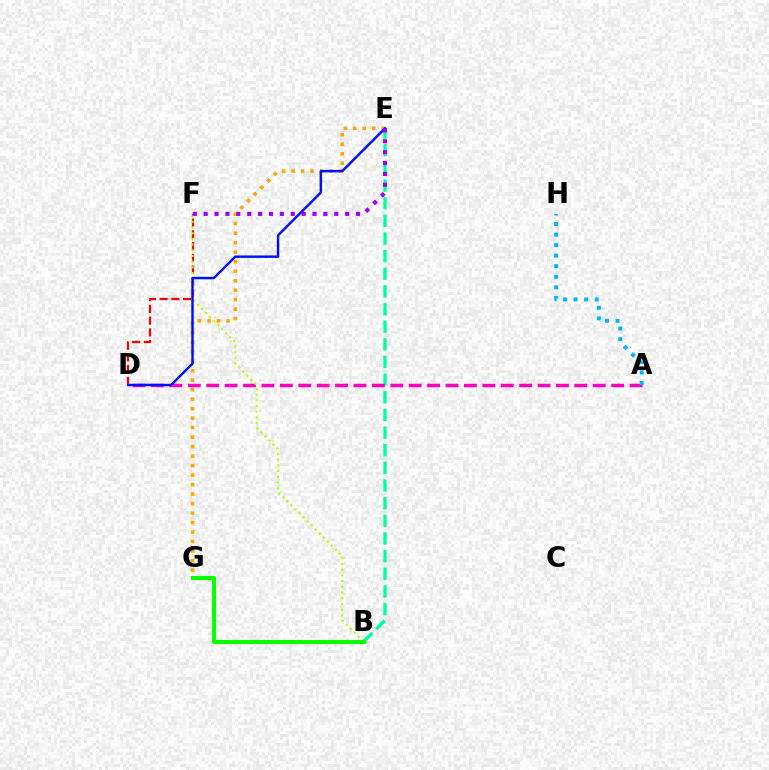{('E', 'G'): [{'color': '#ffa500', 'line_style': 'dotted', 'thickness': 2.58}], ('B', 'E'): [{'color': '#00ff9d', 'line_style': 'dashed', 'thickness': 2.4}], ('D', 'F'): [{'color': '#ff0000', 'line_style': 'dashed', 'thickness': 1.6}], ('A', 'D'): [{'color': '#ff00bd', 'line_style': 'dashed', 'thickness': 2.5}], ('B', 'F'): [{'color': '#b3ff00', 'line_style': 'dotted', 'thickness': 1.55}], ('A', 'H'): [{'color': '#00b5ff', 'line_style': 'dotted', 'thickness': 2.87}], ('D', 'E'): [{'color': '#0010ff', 'line_style': 'solid', 'thickness': 1.76}], ('B', 'G'): [{'color': '#08ff00', 'line_style': 'solid', 'thickness': 2.96}], ('E', 'F'): [{'color': '#9b00ff', 'line_style': 'dotted', 'thickness': 2.96}]}